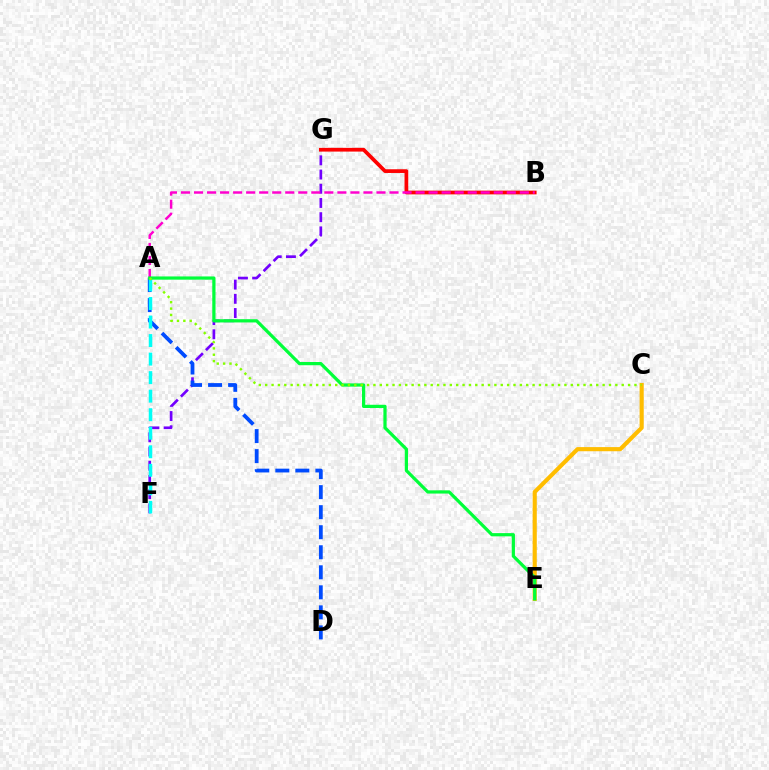{('F', 'G'): [{'color': '#7200ff', 'line_style': 'dashed', 'thickness': 1.93}], ('C', 'E'): [{'color': '#ffbd00', 'line_style': 'solid', 'thickness': 2.97}], ('B', 'G'): [{'color': '#ff0000', 'line_style': 'solid', 'thickness': 2.68}], ('A', 'D'): [{'color': '#004bff', 'line_style': 'dashed', 'thickness': 2.72}], ('A', 'F'): [{'color': '#00fff6', 'line_style': 'dashed', 'thickness': 2.52}], ('A', 'B'): [{'color': '#ff00cf', 'line_style': 'dashed', 'thickness': 1.77}], ('A', 'E'): [{'color': '#00ff39', 'line_style': 'solid', 'thickness': 2.32}], ('A', 'C'): [{'color': '#84ff00', 'line_style': 'dotted', 'thickness': 1.73}]}